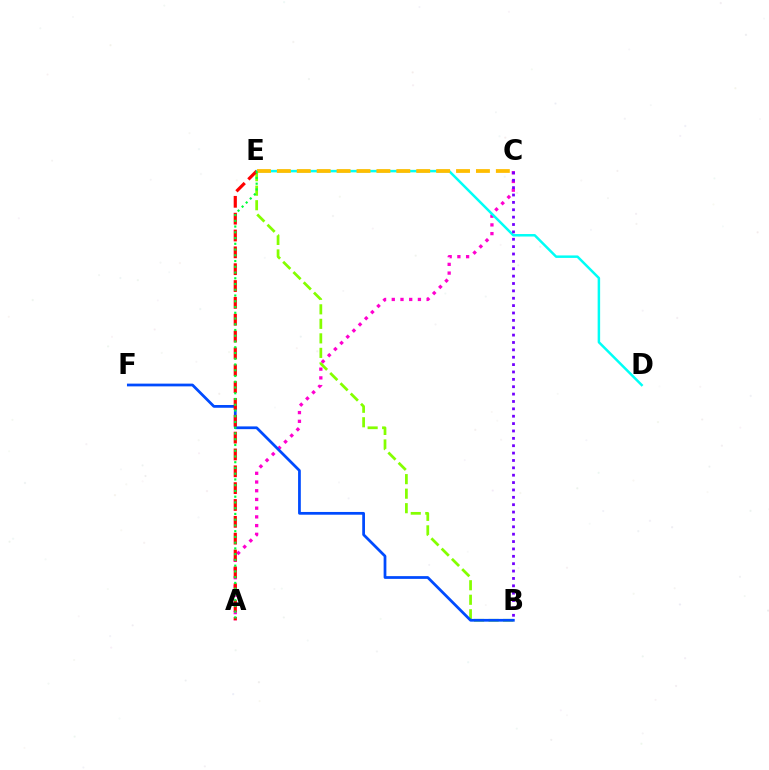{('B', 'E'): [{'color': '#84ff00', 'line_style': 'dashed', 'thickness': 1.97}], ('A', 'C'): [{'color': '#ff00cf', 'line_style': 'dotted', 'thickness': 2.37}], ('B', 'F'): [{'color': '#004bff', 'line_style': 'solid', 'thickness': 1.98}], ('D', 'E'): [{'color': '#00fff6', 'line_style': 'solid', 'thickness': 1.79}], ('A', 'E'): [{'color': '#ff0000', 'line_style': 'dashed', 'thickness': 2.29}, {'color': '#00ff39', 'line_style': 'dotted', 'thickness': 1.56}], ('C', 'E'): [{'color': '#ffbd00', 'line_style': 'dashed', 'thickness': 2.7}], ('B', 'C'): [{'color': '#7200ff', 'line_style': 'dotted', 'thickness': 2.0}]}